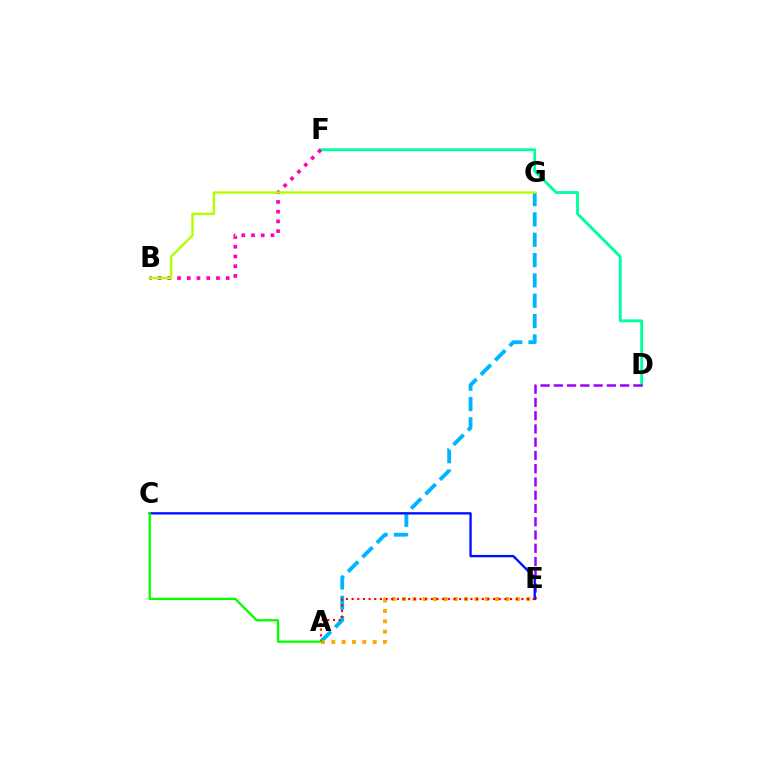{('A', 'G'): [{'color': '#00b5ff', 'line_style': 'dashed', 'thickness': 2.76}], ('D', 'F'): [{'color': '#00ff9d', 'line_style': 'solid', 'thickness': 2.05}], ('D', 'E'): [{'color': '#9b00ff', 'line_style': 'dashed', 'thickness': 1.8}], ('C', 'E'): [{'color': '#0010ff', 'line_style': 'solid', 'thickness': 1.69}], ('A', 'E'): [{'color': '#ffa500', 'line_style': 'dotted', 'thickness': 2.81}, {'color': '#ff0000', 'line_style': 'dotted', 'thickness': 1.54}], ('A', 'C'): [{'color': '#08ff00', 'line_style': 'solid', 'thickness': 1.67}], ('B', 'F'): [{'color': '#ff00bd', 'line_style': 'dotted', 'thickness': 2.64}], ('B', 'G'): [{'color': '#b3ff00', 'line_style': 'solid', 'thickness': 1.74}]}